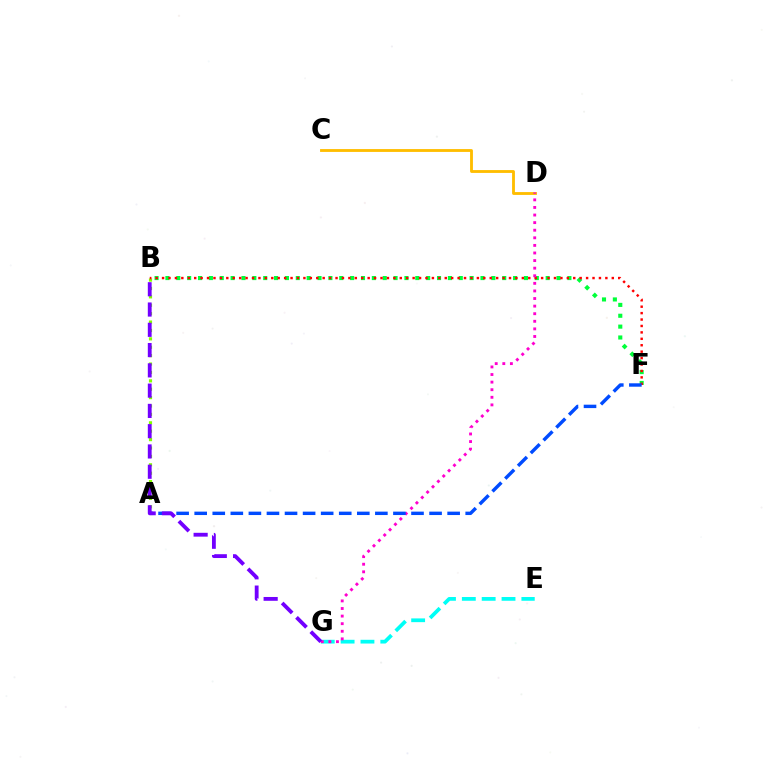{('A', 'B'): [{'color': '#84ff00', 'line_style': 'dotted', 'thickness': 2.28}], ('B', 'F'): [{'color': '#00ff39', 'line_style': 'dotted', 'thickness': 2.95}, {'color': '#ff0000', 'line_style': 'dotted', 'thickness': 1.75}], ('C', 'D'): [{'color': '#ffbd00', 'line_style': 'solid', 'thickness': 2.05}], ('E', 'G'): [{'color': '#00fff6', 'line_style': 'dashed', 'thickness': 2.7}], ('D', 'G'): [{'color': '#ff00cf', 'line_style': 'dotted', 'thickness': 2.06}], ('A', 'F'): [{'color': '#004bff', 'line_style': 'dashed', 'thickness': 2.45}], ('B', 'G'): [{'color': '#7200ff', 'line_style': 'dashed', 'thickness': 2.75}]}